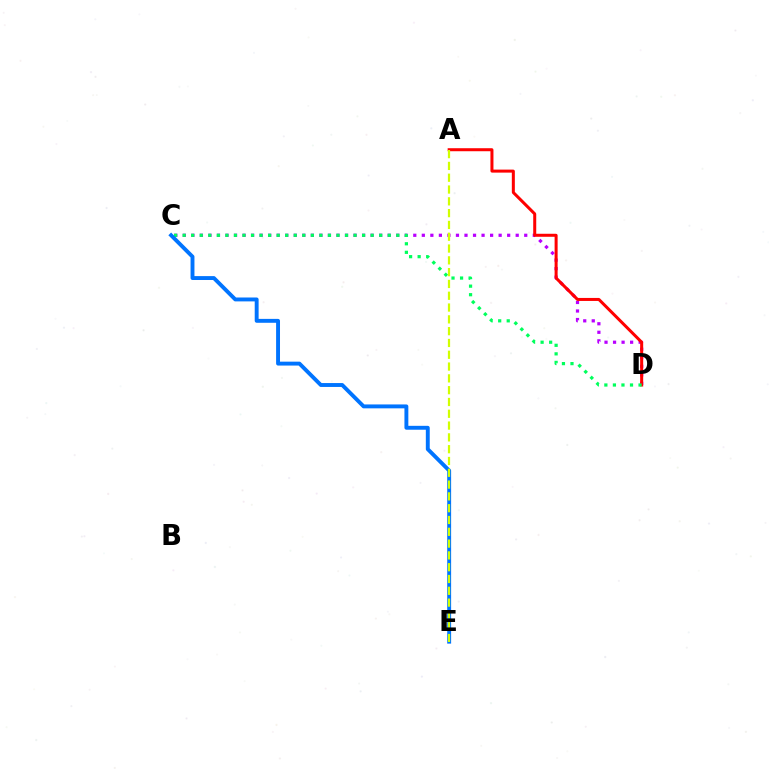{('C', 'D'): [{'color': '#b900ff', 'line_style': 'dotted', 'thickness': 2.32}, {'color': '#00ff5c', 'line_style': 'dotted', 'thickness': 2.32}], ('A', 'D'): [{'color': '#ff0000', 'line_style': 'solid', 'thickness': 2.17}], ('C', 'E'): [{'color': '#0074ff', 'line_style': 'solid', 'thickness': 2.81}], ('A', 'E'): [{'color': '#d1ff00', 'line_style': 'dashed', 'thickness': 1.6}]}